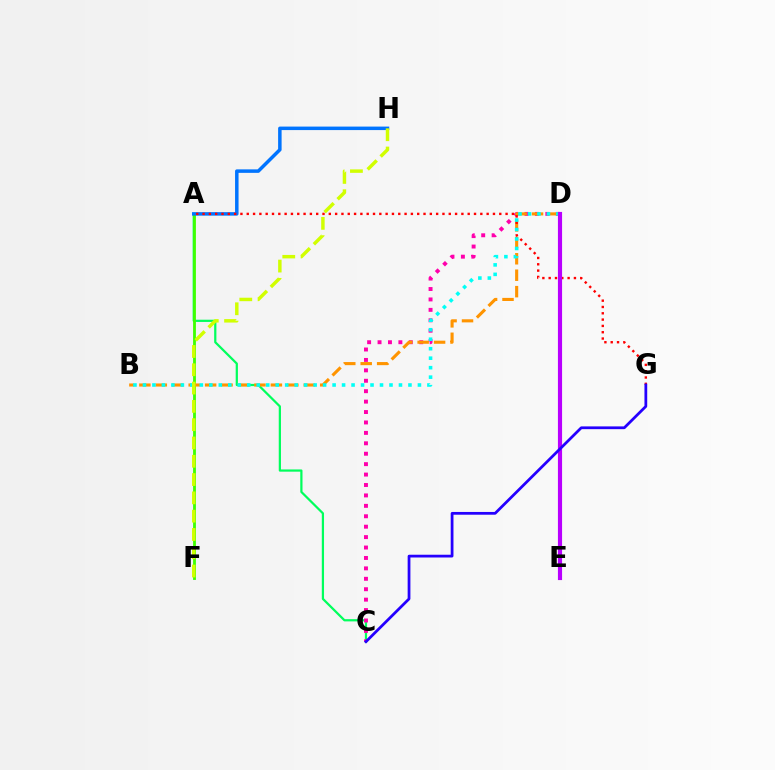{('A', 'C'): [{'color': '#00ff5c', 'line_style': 'solid', 'thickness': 1.6}], ('A', 'F'): [{'color': '#3dff00', 'line_style': 'solid', 'thickness': 2.03}], ('A', 'H'): [{'color': '#0074ff', 'line_style': 'solid', 'thickness': 2.51}], ('C', 'D'): [{'color': '#ff00ac', 'line_style': 'dotted', 'thickness': 2.83}], ('B', 'D'): [{'color': '#ff9400', 'line_style': 'dashed', 'thickness': 2.23}, {'color': '#00fff6', 'line_style': 'dotted', 'thickness': 2.58}], ('A', 'G'): [{'color': '#ff0000', 'line_style': 'dotted', 'thickness': 1.72}], ('D', 'E'): [{'color': '#b900ff', 'line_style': 'solid', 'thickness': 2.99}], ('F', 'H'): [{'color': '#d1ff00', 'line_style': 'dashed', 'thickness': 2.49}], ('C', 'G'): [{'color': '#2500ff', 'line_style': 'solid', 'thickness': 1.99}]}